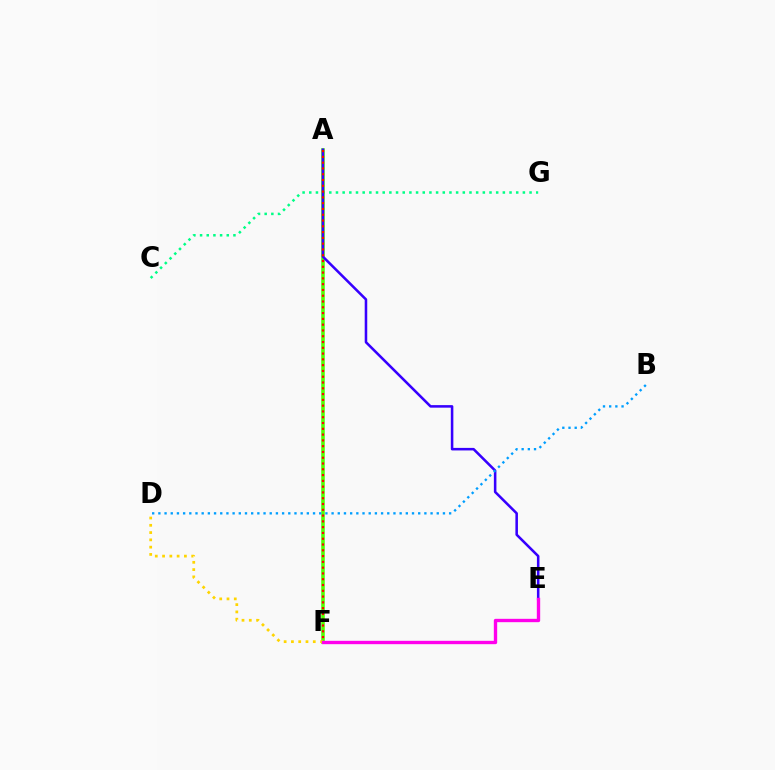{('C', 'G'): [{'color': '#00ff86', 'line_style': 'dotted', 'thickness': 1.81}], ('A', 'F'): [{'color': '#4fff00', 'line_style': 'solid', 'thickness': 2.56}, {'color': '#ff0000', 'line_style': 'dotted', 'thickness': 1.57}], ('A', 'E'): [{'color': '#3700ff', 'line_style': 'solid', 'thickness': 1.83}], ('B', 'D'): [{'color': '#009eff', 'line_style': 'dotted', 'thickness': 1.68}], ('D', 'F'): [{'color': '#ffd500', 'line_style': 'dotted', 'thickness': 1.98}], ('E', 'F'): [{'color': '#ff00ed', 'line_style': 'solid', 'thickness': 2.42}]}